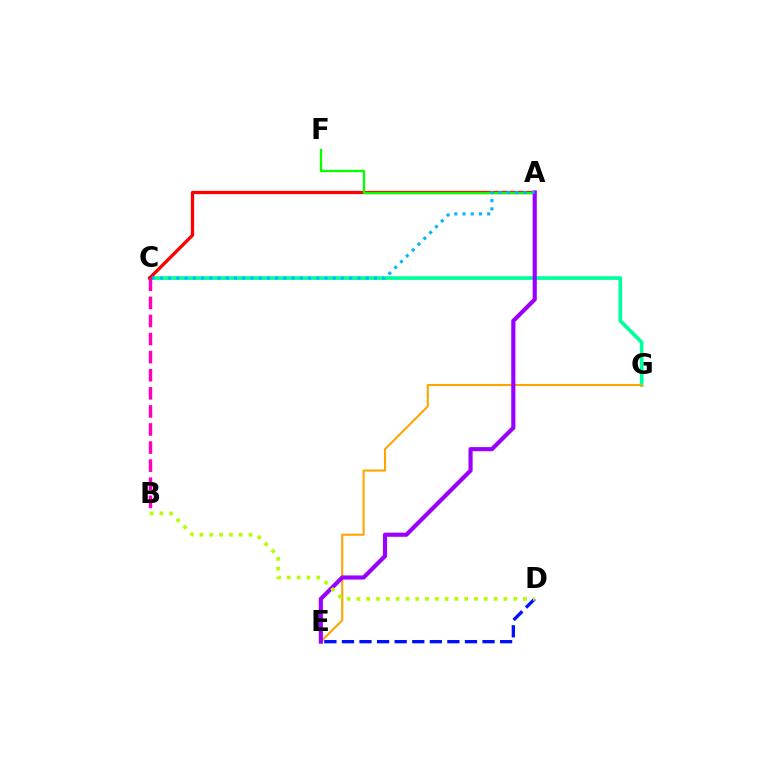{('C', 'G'): [{'color': '#00ff9d', 'line_style': 'solid', 'thickness': 2.66}], ('D', 'E'): [{'color': '#0010ff', 'line_style': 'dashed', 'thickness': 2.39}], ('E', 'G'): [{'color': '#ffa500', 'line_style': 'solid', 'thickness': 1.51}], ('A', 'C'): [{'color': '#ff0000', 'line_style': 'solid', 'thickness': 2.37}, {'color': '#00b5ff', 'line_style': 'dotted', 'thickness': 2.24}], ('A', 'F'): [{'color': '#08ff00', 'line_style': 'solid', 'thickness': 1.67}], ('A', 'E'): [{'color': '#9b00ff', 'line_style': 'solid', 'thickness': 2.98}], ('B', 'C'): [{'color': '#ff00bd', 'line_style': 'dashed', 'thickness': 2.46}], ('B', 'D'): [{'color': '#b3ff00', 'line_style': 'dotted', 'thickness': 2.66}]}